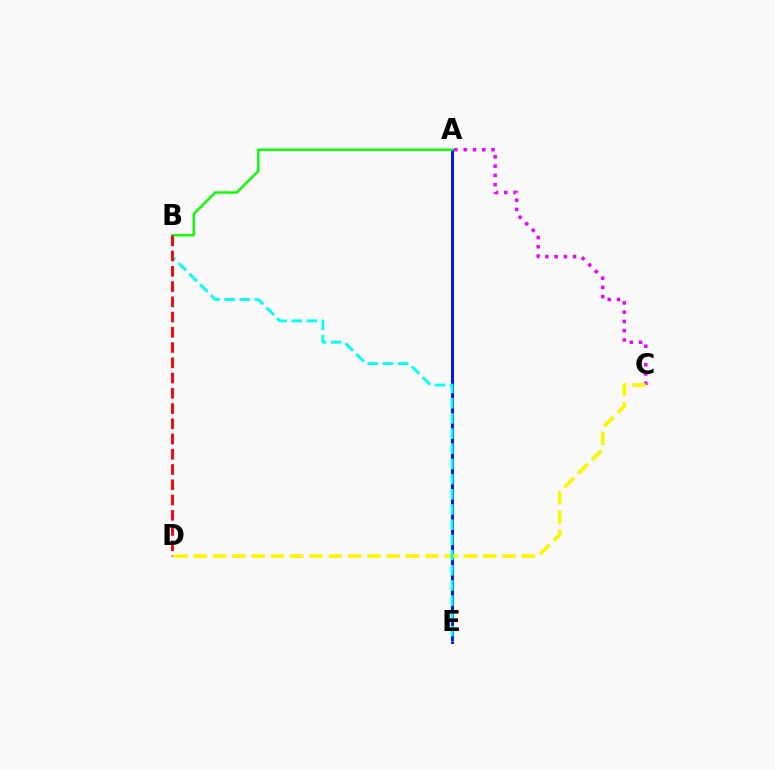{('A', 'C'): [{'color': '#ee00ff', 'line_style': 'dotted', 'thickness': 2.52}], ('A', 'E'): [{'color': '#0010ff', 'line_style': 'solid', 'thickness': 2.1}], ('C', 'D'): [{'color': '#fcf500', 'line_style': 'dashed', 'thickness': 2.62}], ('A', 'B'): [{'color': '#08ff00', 'line_style': 'solid', 'thickness': 1.75}], ('B', 'E'): [{'color': '#00fff6', 'line_style': 'dashed', 'thickness': 2.06}], ('B', 'D'): [{'color': '#ff0000', 'line_style': 'dashed', 'thickness': 2.07}]}